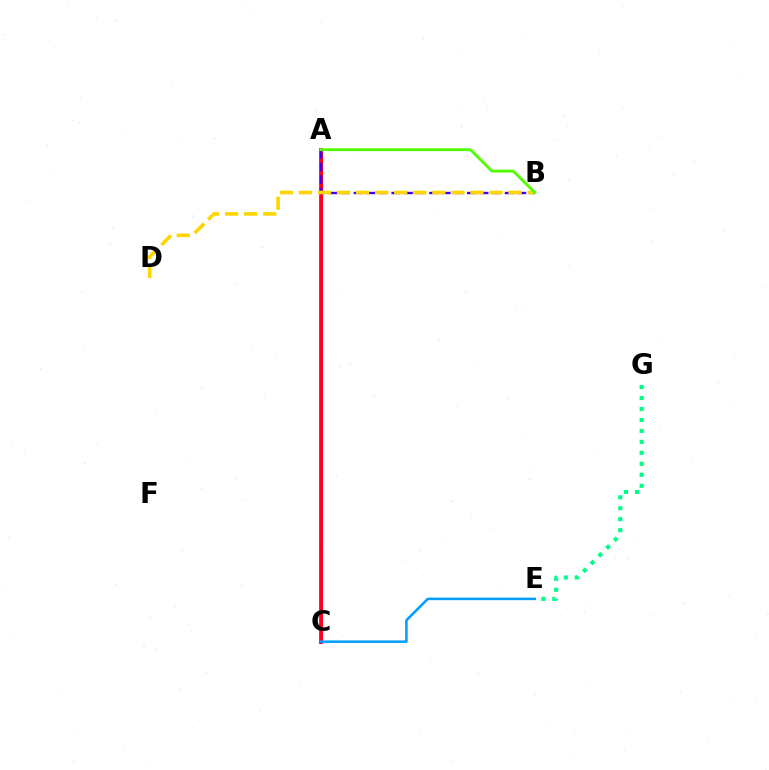{('A', 'C'): [{'color': '#ff00ed', 'line_style': 'solid', 'thickness': 2.94}, {'color': '#ff0000', 'line_style': 'solid', 'thickness': 1.94}], ('E', 'G'): [{'color': '#00ff86', 'line_style': 'dotted', 'thickness': 2.98}], ('A', 'B'): [{'color': '#3700ff', 'line_style': 'dashed', 'thickness': 1.71}, {'color': '#4fff00', 'line_style': 'solid', 'thickness': 2.03}], ('B', 'D'): [{'color': '#ffd500', 'line_style': 'dashed', 'thickness': 2.59}], ('C', 'E'): [{'color': '#009eff', 'line_style': 'solid', 'thickness': 1.83}]}